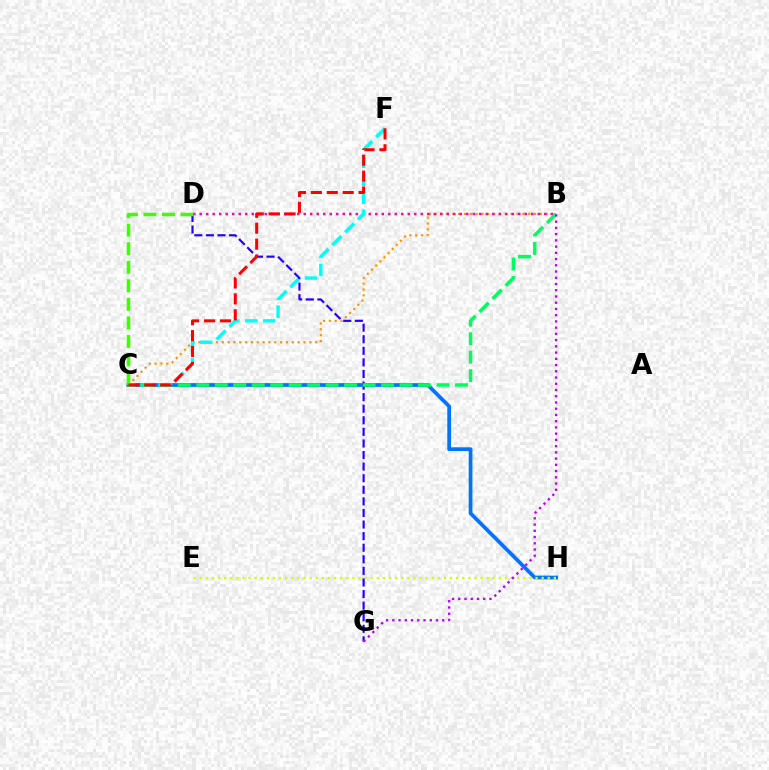{('B', 'C'): [{'color': '#ff9400', 'line_style': 'dotted', 'thickness': 1.59}, {'color': '#00ff5c', 'line_style': 'dashed', 'thickness': 2.51}], ('C', 'H'): [{'color': '#0074ff', 'line_style': 'solid', 'thickness': 2.7}], ('B', 'D'): [{'color': '#ff00ac', 'line_style': 'dotted', 'thickness': 1.77}], ('E', 'H'): [{'color': '#d1ff00', 'line_style': 'dotted', 'thickness': 1.66}], ('C', 'F'): [{'color': '#00fff6', 'line_style': 'dashed', 'thickness': 2.44}, {'color': '#ff0000', 'line_style': 'dashed', 'thickness': 2.16}], ('D', 'G'): [{'color': '#2500ff', 'line_style': 'dashed', 'thickness': 1.57}], ('B', 'G'): [{'color': '#b900ff', 'line_style': 'dotted', 'thickness': 1.69}], ('C', 'D'): [{'color': '#3dff00', 'line_style': 'dashed', 'thickness': 2.52}]}